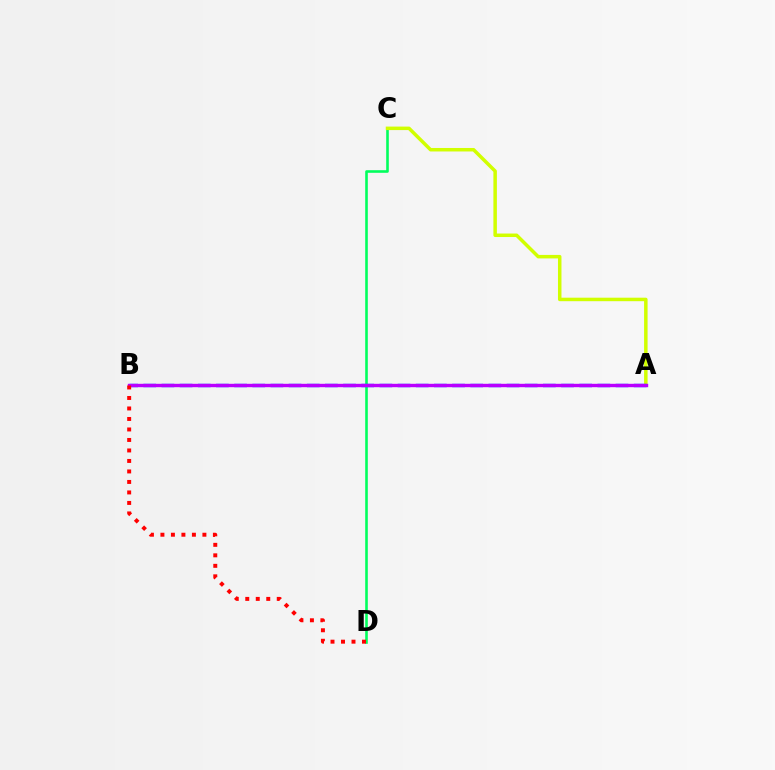{('C', 'D'): [{'color': '#00ff5c', 'line_style': 'solid', 'thickness': 1.87}], ('A', 'C'): [{'color': '#d1ff00', 'line_style': 'solid', 'thickness': 2.52}], ('A', 'B'): [{'color': '#0074ff', 'line_style': 'dashed', 'thickness': 2.47}, {'color': '#b900ff', 'line_style': 'solid', 'thickness': 2.44}], ('B', 'D'): [{'color': '#ff0000', 'line_style': 'dotted', 'thickness': 2.85}]}